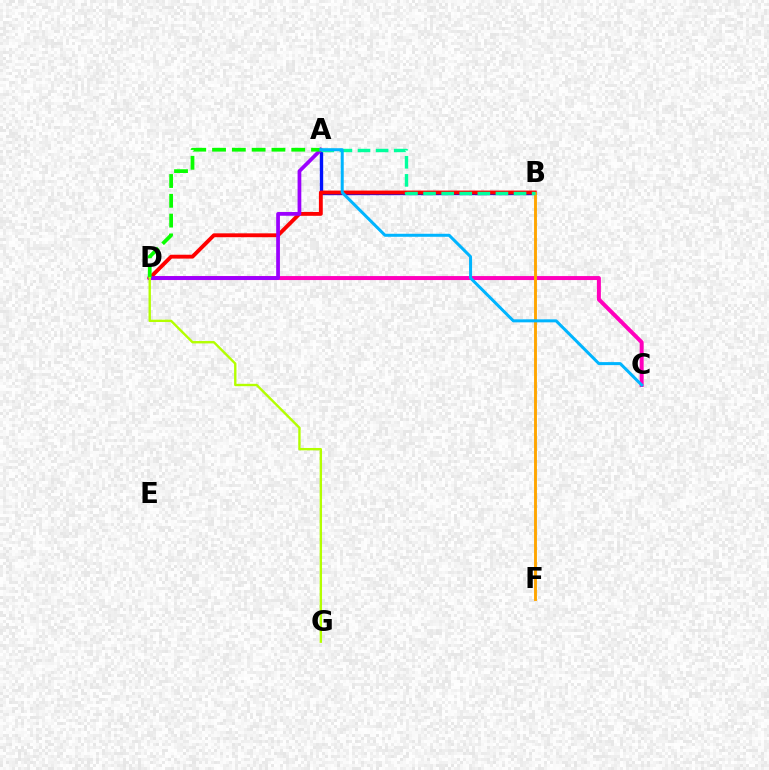{('C', 'D'): [{'color': '#ff00bd', 'line_style': 'solid', 'thickness': 2.87}], ('A', 'B'): [{'color': '#0010ff', 'line_style': 'solid', 'thickness': 2.42}, {'color': '#00ff9d', 'line_style': 'dashed', 'thickness': 2.46}], ('B', 'D'): [{'color': '#ff0000', 'line_style': 'solid', 'thickness': 2.79}], ('A', 'D'): [{'color': '#9b00ff', 'line_style': 'solid', 'thickness': 2.69}, {'color': '#08ff00', 'line_style': 'dashed', 'thickness': 2.69}], ('B', 'F'): [{'color': '#ffa500', 'line_style': 'solid', 'thickness': 2.08}], ('D', 'G'): [{'color': '#b3ff00', 'line_style': 'solid', 'thickness': 1.71}], ('A', 'C'): [{'color': '#00b5ff', 'line_style': 'solid', 'thickness': 2.17}]}